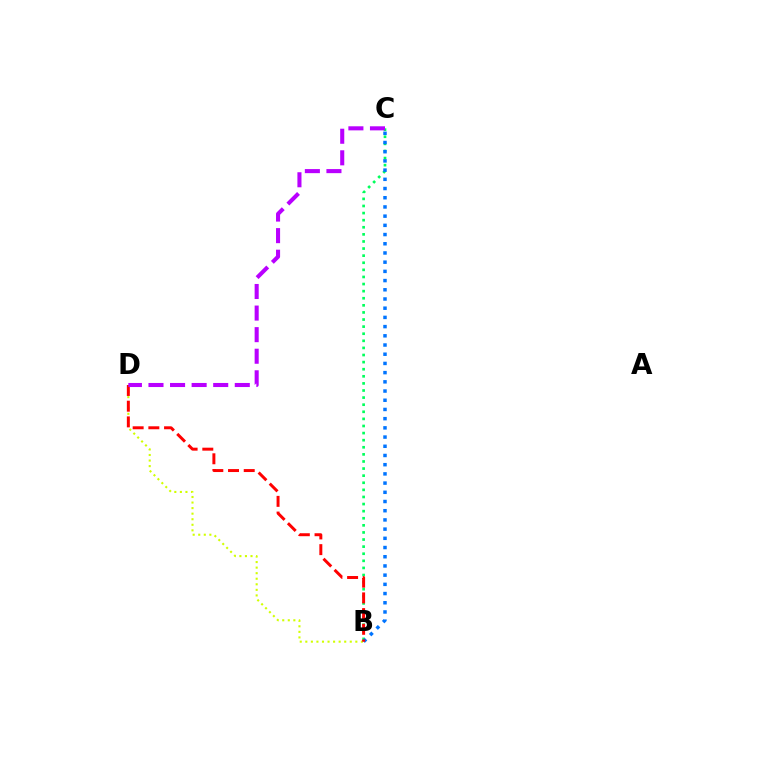{('B', 'C'): [{'color': '#00ff5c', 'line_style': 'dotted', 'thickness': 1.93}, {'color': '#0074ff', 'line_style': 'dotted', 'thickness': 2.5}], ('B', 'D'): [{'color': '#d1ff00', 'line_style': 'dotted', 'thickness': 1.51}, {'color': '#ff0000', 'line_style': 'dashed', 'thickness': 2.13}], ('C', 'D'): [{'color': '#b900ff', 'line_style': 'dashed', 'thickness': 2.93}]}